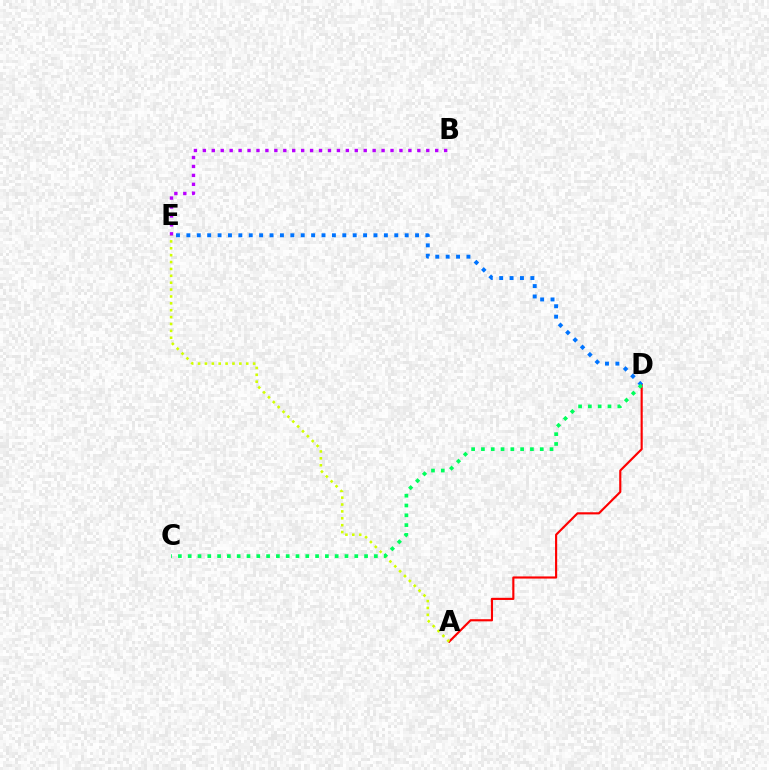{('A', 'D'): [{'color': '#ff0000', 'line_style': 'solid', 'thickness': 1.55}], ('A', 'E'): [{'color': '#d1ff00', 'line_style': 'dotted', 'thickness': 1.87}], ('B', 'E'): [{'color': '#b900ff', 'line_style': 'dotted', 'thickness': 2.43}], ('D', 'E'): [{'color': '#0074ff', 'line_style': 'dotted', 'thickness': 2.82}], ('C', 'D'): [{'color': '#00ff5c', 'line_style': 'dotted', 'thickness': 2.66}]}